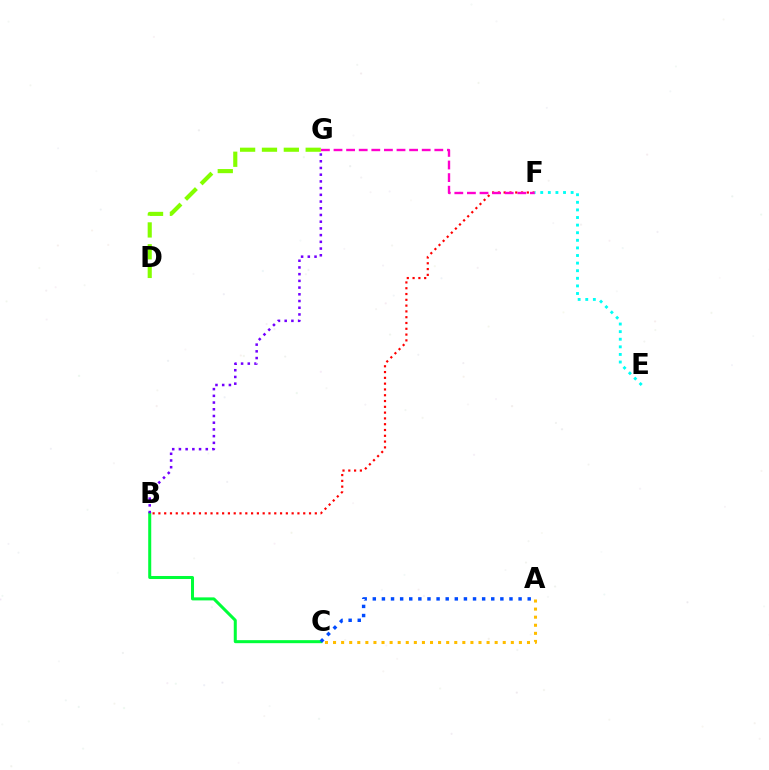{('B', 'C'): [{'color': '#00ff39', 'line_style': 'solid', 'thickness': 2.18}], ('A', 'C'): [{'color': '#ffbd00', 'line_style': 'dotted', 'thickness': 2.2}, {'color': '#004bff', 'line_style': 'dotted', 'thickness': 2.48}], ('B', 'G'): [{'color': '#7200ff', 'line_style': 'dotted', 'thickness': 1.82}], ('B', 'F'): [{'color': '#ff0000', 'line_style': 'dotted', 'thickness': 1.57}], ('F', 'G'): [{'color': '#ff00cf', 'line_style': 'dashed', 'thickness': 1.71}], ('E', 'F'): [{'color': '#00fff6', 'line_style': 'dotted', 'thickness': 2.06}], ('D', 'G'): [{'color': '#84ff00', 'line_style': 'dashed', 'thickness': 2.97}]}